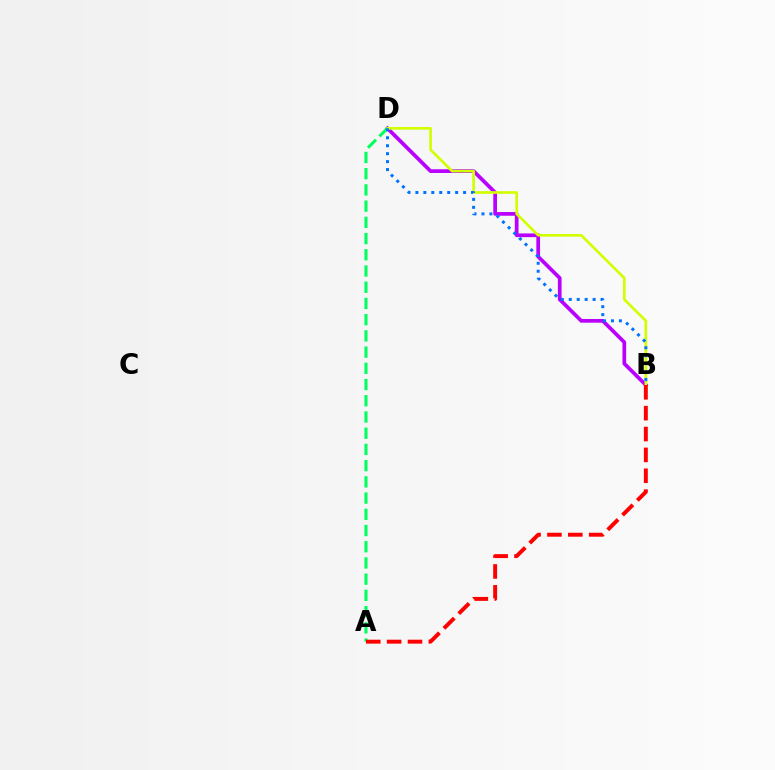{('B', 'D'): [{'color': '#b900ff', 'line_style': 'solid', 'thickness': 2.67}, {'color': '#d1ff00', 'line_style': 'solid', 'thickness': 1.91}, {'color': '#0074ff', 'line_style': 'dotted', 'thickness': 2.16}], ('A', 'D'): [{'color': '#00ff5c', 'line_style': 'dashed', 'thickness': 2.2}], ('A', 'B'): [{'color': '#ff0000', 'line_style': 'dashed', 'thickness': 2.83}]}